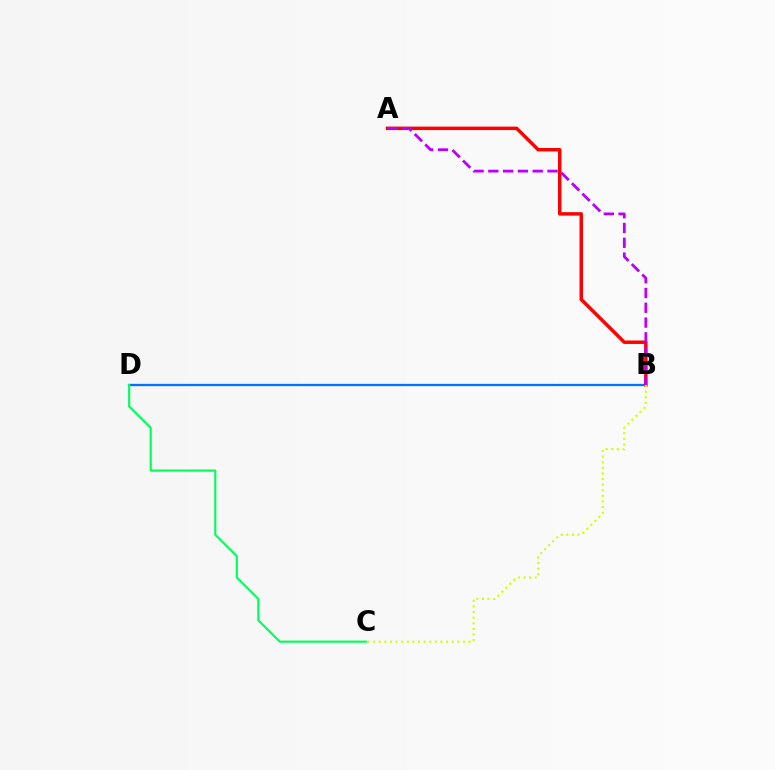{('B', 'D'): [{'color': '#0074ff', 'line_style': 'solid', 'thickness': 1.64}], ('A', 'B'): [{'color': '#ff0000', 'line_style': 'solid', 'thickness': 2.48}, {'color': '#b900ff', 'line_style': 'dashed', 'thickness': 2.01}], ('B', 'C'): [{'color': '#d1ff00', 'line_style': 'dotted', 'thickness': 1.52}], ('C', 'D'): [{'color': '#00ff5c', 'line_style': 'solid', 'thickness': 1.55}]}